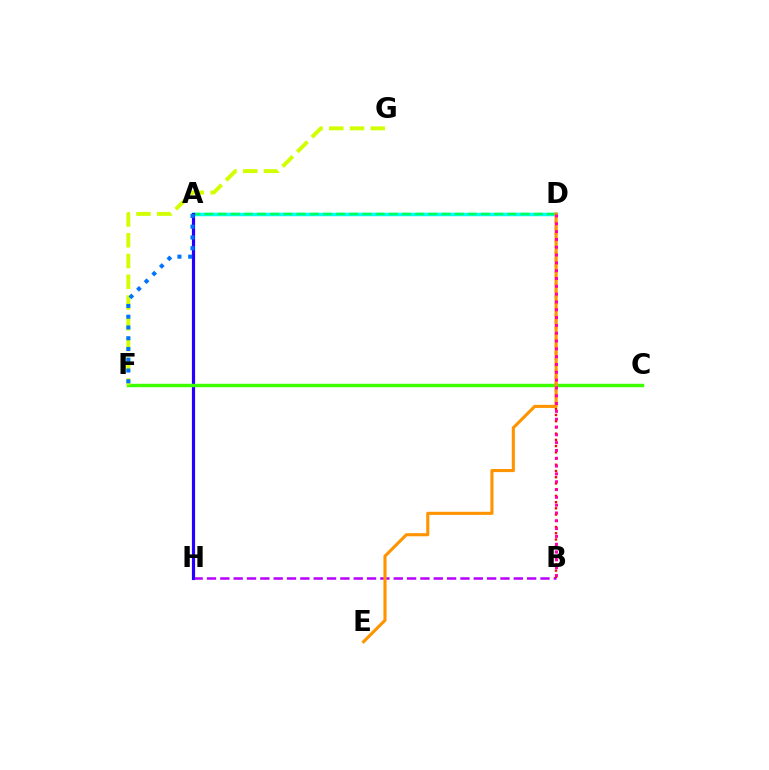{('B', 'H'): [{'color': '#b900ff', 'line_style': 'dashed', 'thickness': 1.81}], ('B', 'D'): [{'color': '#ff0000', 'line_style': 'dotted', 'thickness': 1.69}, {'color': '#ff00ac', 'line_style': 'dotted', 'thickness': 2.12}], ('A', 'D'): [{'color': '#00fff6', 'line_style': 'solid', 'thickness': 2.5}, {'color': '#00ff5c', 'line_style': 'dashed', 'thickness': 1.79}], ('A', 'H'): [{'color': '#2500ff', 'line_style': 'solid', 'thickness': 2.29}], ('C', 'F'): [{'color': '#3dff00', 'line_style': 'solid', 'thickness': 2.46}], ('D', 'E'): [{'color': '#ff9400', 'line_style': 'solid', 'thickness': 2.23}], ('F', 'G'): [{'color': '#d1ff00', 'line_style': 'dashed', 'thickness': 2.82}], ('A', 'F'): [{'color': '#0074ff', 'line_style': 'dotted', 'thickness': 2.92}]}